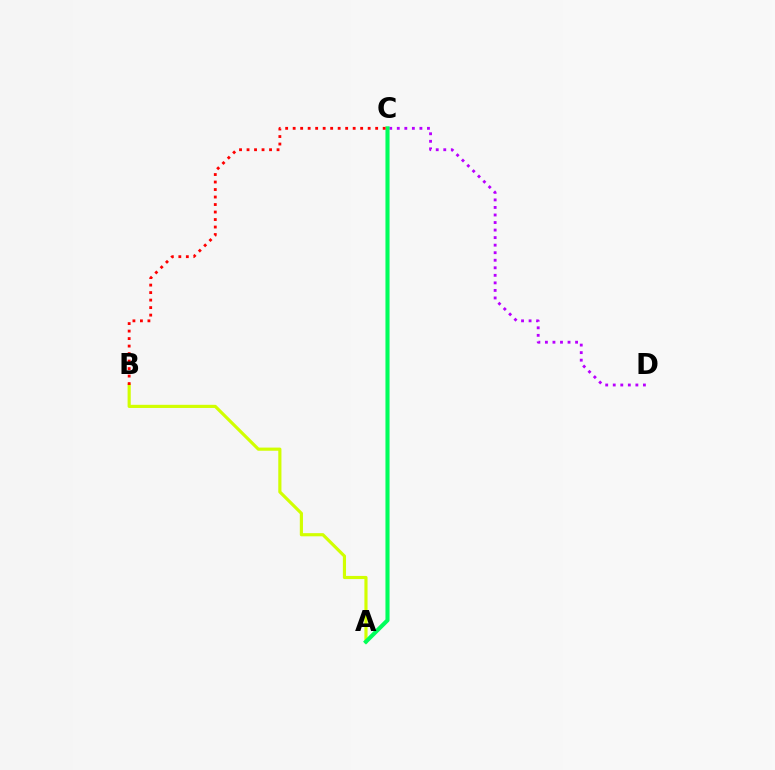{('A', 'B'): [{'color': '#d1ff00', 'line_style': 'solid', 'thickness': 2.27}], ('A', 'C'): [{'color': '#0074ff', 'line_style': 'solid', 'thickness': 1.58}, {'color': '#00ff5c', 'line_style': 'solid', 'thickness': 2.94}], ('C', 'D'): [{'color': '#b900ff', 'line_style': 'dotted', 'thickness': 2.05}], ('B', 'C'): [{'color': '#ff0000', 'line_style': 'dotted', 'thickness': 2.04}]}